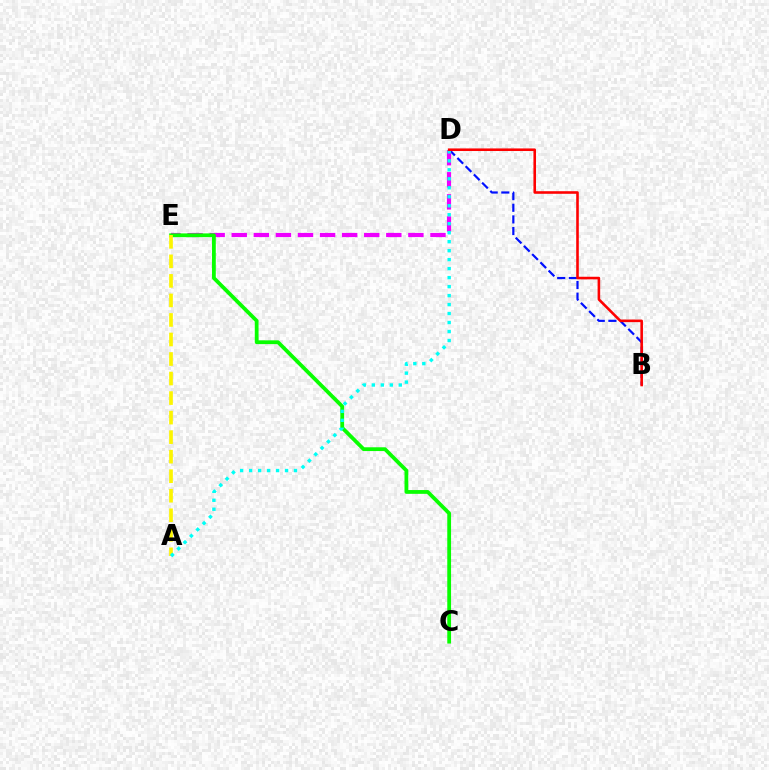{('B', 'D'): [{'color': '#0010ff', 'line_style': 'dashed', 'thickness': 1.58}, {'color': '#ff0000', 'line_style': 'solid', 'thickness': 1.86}], ('D', 'E'): [{'color': '#ee00ff', 'line_style': 'dashed', 'thickness': 3.0}], ('C', 'E'): [{'color': '#08ff00', 'line_style': 'solid', 'thickness': 2.72}], ('A', 'E'): [{'color': '#fcf500', 'line_style': 'dashed', 'thickness': 2.65}], ('A', 'D'): [{'color': '#00fff6', 'line_style': 'dotted', 'thickness': 2.44}]}